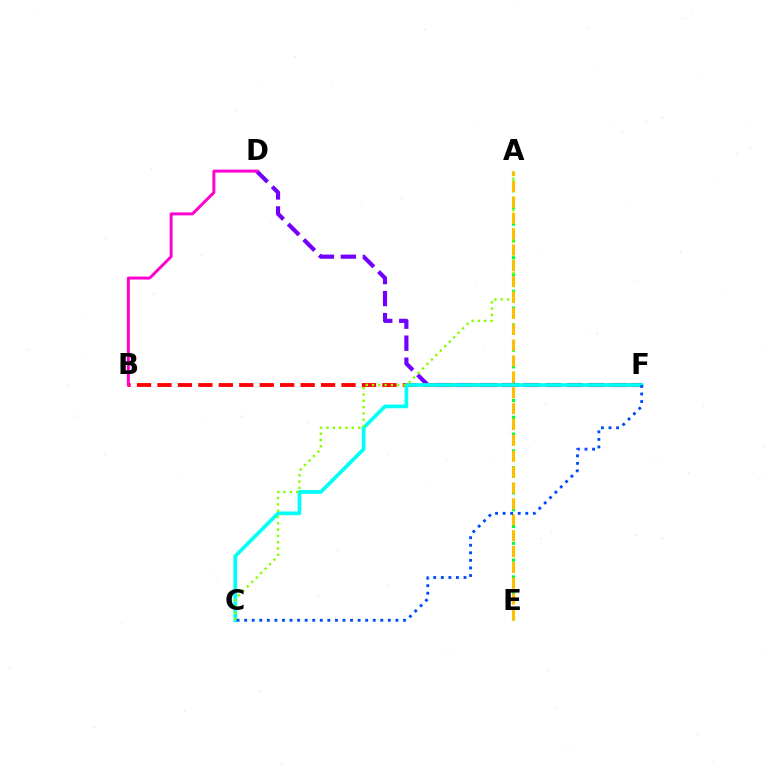{('A', 'E'): [{'color': '#00ff39', 'line_style': 'dotted', 'thickness': 2.28}, {'color': '#ffbd00', 'line_style': 'dashed', 'thickness': 2.16}], ('D', 'F'): [{'color': '#7200ff', 'line_style': 'dashed', 'thickness': 2.99}], ('B', 'F'): [{'color': '#ff0000', 'line_style': 'dashed', 'thickness': 2.78}], ('C', 'F'): [{'color': '#00fff6', 'line_style': 'solid', 'thickness': 2.67}, {'color': '#004bff', 'line_style': 'dotted', 'thickness': 2.05}], ('B', 'D'): [{'color': '#ff00cf', 'line_style': 'solid', 'thickness': 2.14}], ('A', 'C'): [{'color': '#84ff00', 'line_style': 'dotted', 'thickness': 1.71}]}